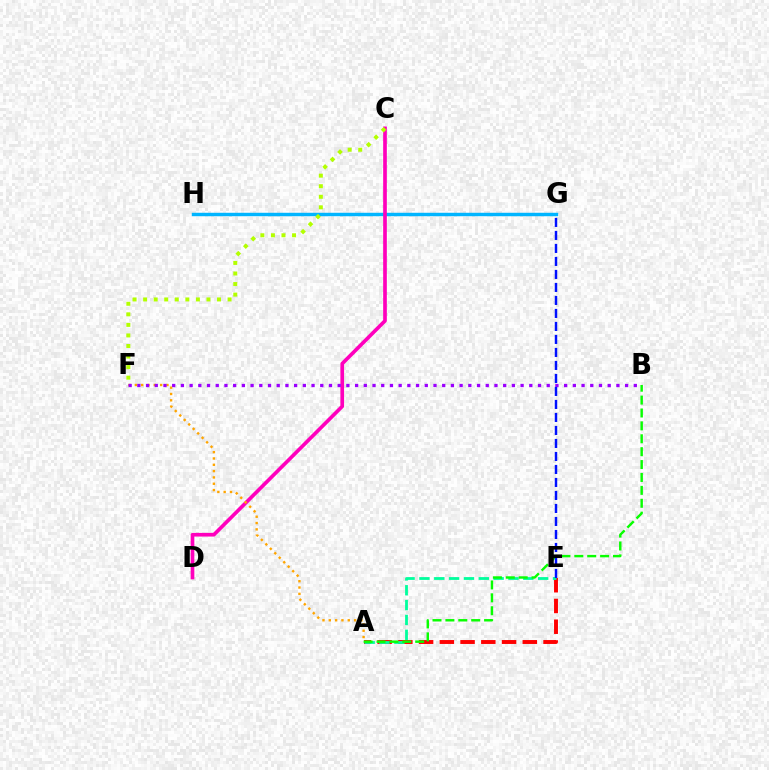{('G', 'H'): [{'color': '#00b5ff', 'line_style': 'solid', 'thickness': 2.48}], ('A', 'E'): [{'color': '#ff0000', 'line_style': 'dashed', 'thickness': 2.82}, {'color': '#00ff9d', 'line_style': 'dashed', 'thickness': 2.02}], ('C', 'D'): [{'color': '#ff00bd', 'line_style': 'solid', 'thickness': 2.65}], ('A', 'F'): [{'color': '#ffa500', 'line_style': 'dotted', 'thickness': 1.72}], ('C', 'F'): [{'color': '#b3ff00', 'line_style': 'dotted', 'thickness': 2.87}], ('B', 'F'): [{'color': '#9b00ff', 'line_style': 'dotted', 'thickness': 2.37}], ('A', 'B'): [{'color': '#08ff00', 'line_style': 'dashed', 'thickness': 1.75}], ('E', 'G'): [{'color': '#0010ff', 'line_style': 'dashed', 'thickness': 1.77}]}